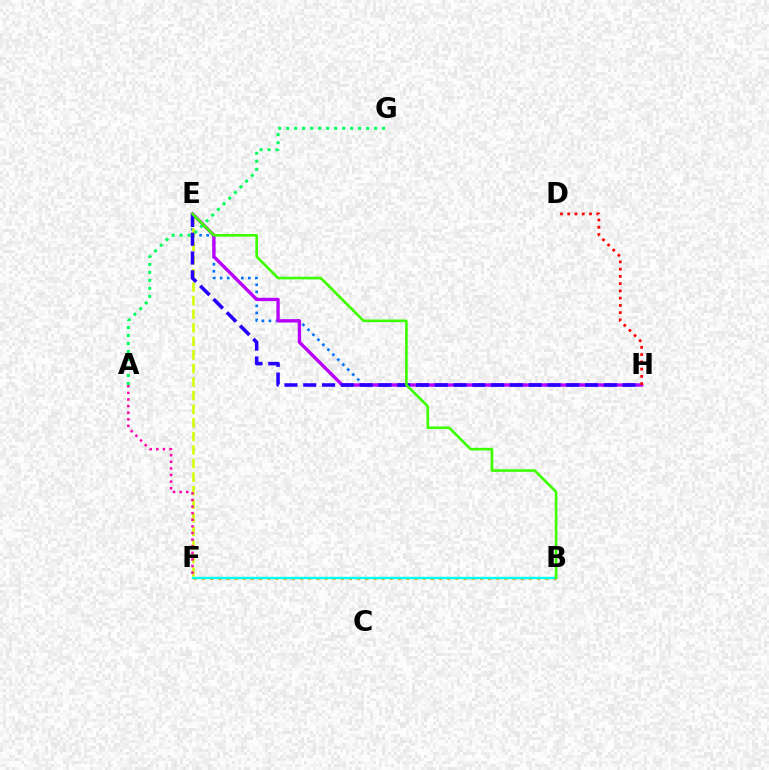{('B', 'F'): [{'color': '#ff9400', 'line_style': 'dotted', 'thickness': 2.22}, {'color': '#00fff6', 'line_style': 'solid', 'thickness': 1.7}], ('E', 'H'): [{'color': '#0074ff', 'line_style': 'dotted', 'thickness': 1.91}, {'color': '#b900ff', 'line_style': 'solid', 'thickness': 2.4}, {'color': '#2500ff', 'line_style': 'dashed', 'thickness': 2.55}], ('E', 'F'): [{'color': '#d1ff00', 'line_style': 'dashed', 'thickness': 1.84}], ('A', 'G'): [{'color': '#00ff5c', 'line_style': 'dotted', 'thickness': 2.17}], ('B', 'E'): [{'color': '#3dff00', 'line_style': 'solid', 'thickness': 1.91}], ('D', 'H'): [{'color': '#ff0000', 'line_style': 'dotted', 'thickness': 1.97}], ('A', 'F'): [{'color': '#ff00ac', 'line_style': 'dotted', 'thickness': 1.8}]}